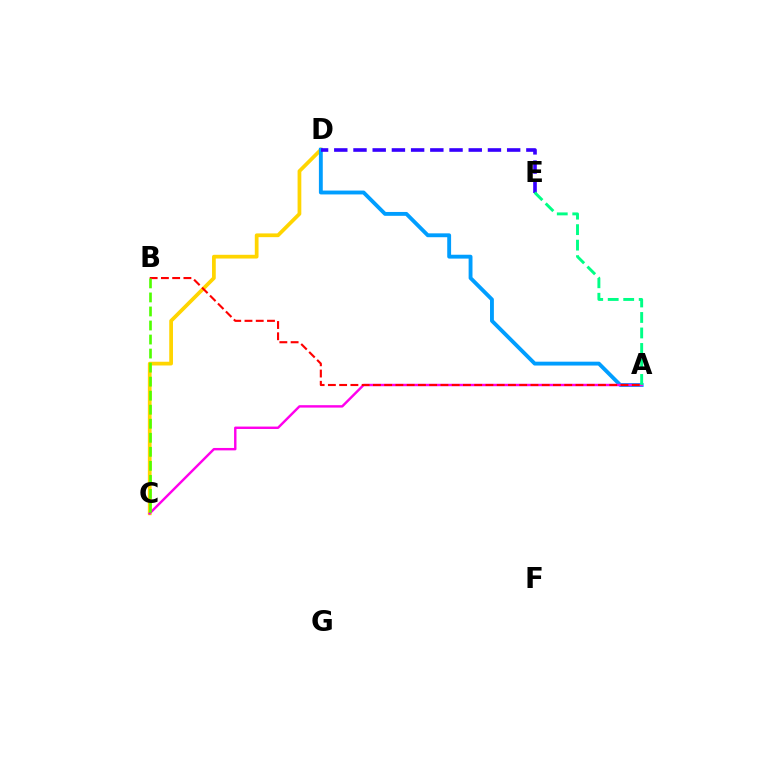{('C', 'D'): [{'color': '#ffd500', 'line_style': 'solid', 'thickness': 2.69}], ('A', 'D'): [{'color': '#009eff', 'line_style': 'solid', 'thickness': 2.78}], ('A', 'C'): [{'color': '#ff00ed', 'line_style': 'solid', 'thickness': 1.74}], ('A', 'B'): [{'color': '#ff0000', 'line_style': 'dashed', 'thickness': 1.53}], ('D', 'E'): [{'color': '#3700ff', 'line_style': 'dashed', 'thickness': 2.61}], ('B', 'C'): [{'color': '#4fff00', 'line_style': 'dashed', 'thickness': 1.91}], ('A', 'E'): [{'color': '#00ff86', 'line_style': 'dashed', 'thickness': 2.11}]}